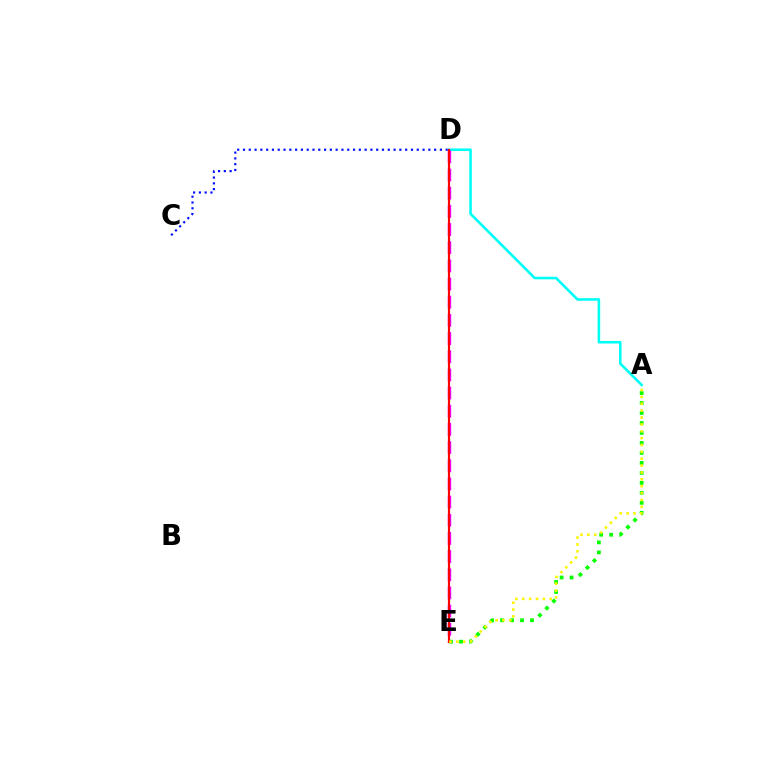{('C', 'D'): [{'color': '#0010ff', 'line_style': 'dotted', 'thickness': 1.57}], ('A', 'D'): [{'color': '#00fff6', 'line_style': 'solid', 'thickness': 1.86}], ('A', 'E'): [{'color': '#08ff00', 'line_style': 'dotted', 'thickness': 2.71}, {'color': '#fcf500', 'line_style': 'dotted', 'thickness': 1.87}], ('D', 'E'): [{'color': '#ee00ff', 'line_style': 'dashed', 'thickness': 2.47}, {'color': '#ff0000', 'line_style': 'solid', 'thickness': 1.57}]}